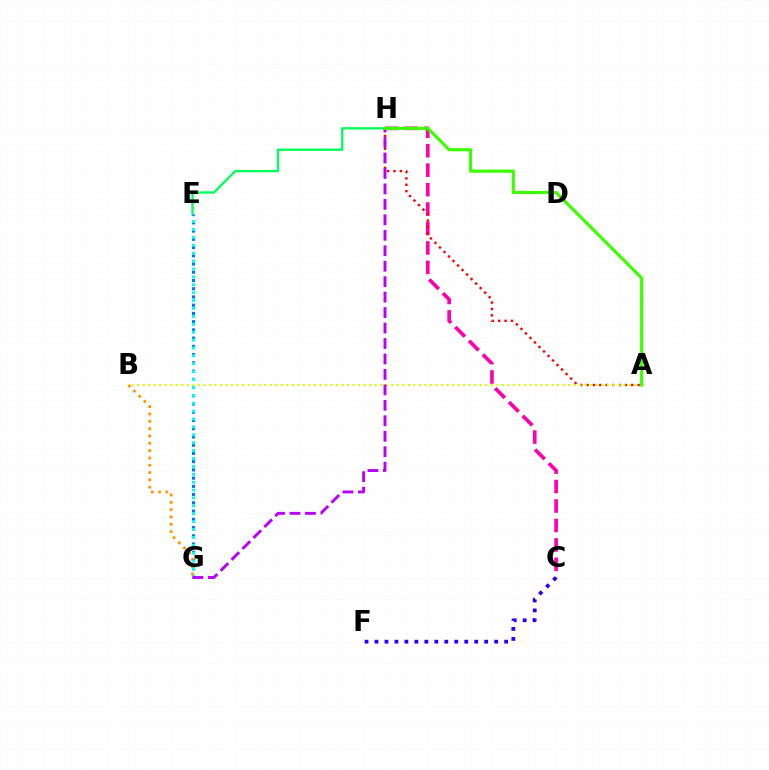{('E', 'H'): [{'color': '#00ff5c', 'line_style': 'solid', 'thickness': 1.68}], ('C', 'H'): [{'color': '#ff00ac', 'line_style': 'dashed', 'thickness': 2.64}], ('A', 'H'): [{'color': '#ff0000', 'line_style': 'dotted', 'thickness': 1.73}, {'color': '#3dff00', 'line_style': 'solid', 'thickness': 2.28}], ('E', 'G'): [{'color': '#0074ff', 'line_style': 'dotted', 'thickness': 2.24}, {'color': '#00fff6', 'line_style': 'dotted', 'thickness': 2.15}], ('A', 'B'): [{'color': '#d1ff00', 'line_style': 'dotted', 'thickness': 1.5}], ('B', 'G'): [{'color': '#ff9400', 'line_style': 'dotted', 'thickness': 1.99}], ('G', 'H'): [{'color': '#b900ff', 'line_style': 'dashed', 'thickness': 2.1}], ('C', 'F'): [{'color': '#2500ff', 'line_style': 'dotted', 'thickness': 2.71}]}